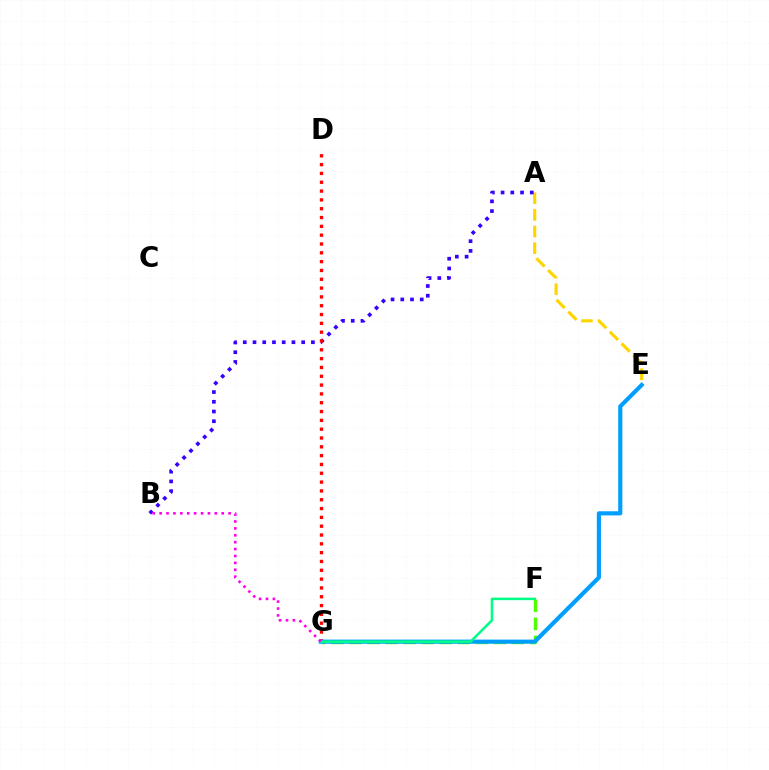{('A', 'E'): [{'color': '#ffd500', 'line_style': 'dashed', 'thickness': 2.26}], ('A', 'B'): [{'color': '#3700ff', 'line_style': 'dotted', 'thickness': 2.65}], ('F', 'G'): [{'color': '#4fff00', 'line_style': 'dashed', 'thickness': 2.45}, {'color': '#00ff86', 'line_style': 'solid', 'thickness': 1.82}], ('D', 'G'): [{'color': '#ff0000', 'line_style': 'dotted', 'thickness': 2.4}], ('E', 'G'): [{'color': '#009eff', 'line_style': 'solid', 'thickness': 2.98}], ('B', 'G'): [{'color': '#ff00ed', 'line_style': 'dotted', 'thickness': 1.87}]}